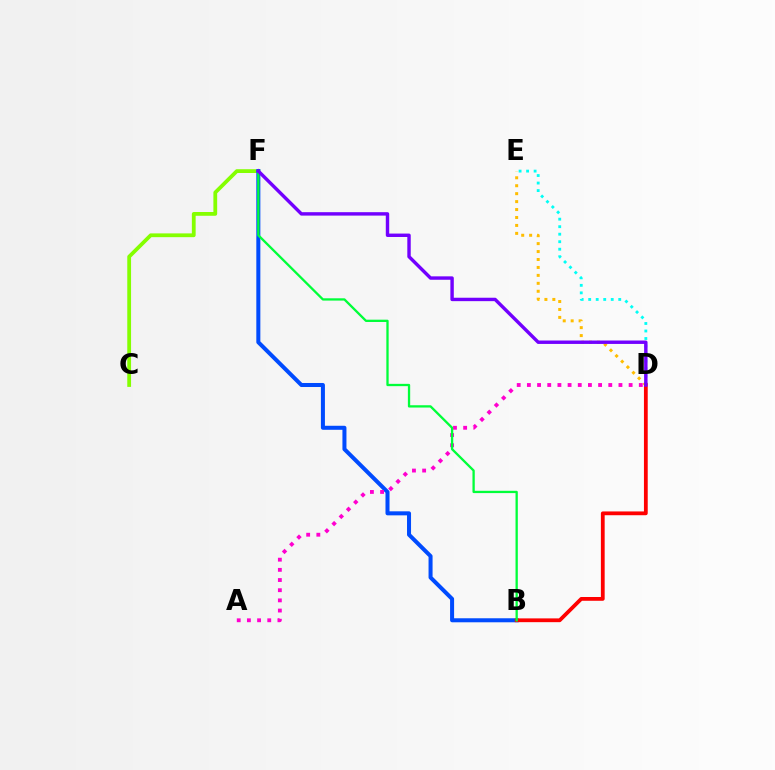{('C', 'F'): [{'color': '#84ff00', 'line_style': 'solid', 'thickness': 2.72}], ('D', 'E'): [{'color': '#ffbd00', 'line_style': 'dotted', 'thickness': 2.16}, {'color': '#00fff6', 'line_style': 'dotted', 'thickness': 2.04}], ('B', 'F'): [{'color': '#004bff', 'line_style': 'solid', 'thickness': 2.89}, {'color': '#00ff39', 'line_style': 'solid', 'thickness': 1.66}], ('A', 'D'): [{'color': '#ff00cf', 'line_style': 'dotted', 'thickness': 2.76}], ('B', 'D'): [{'color': '#ff0000', 'line_style': 'solid', 'thickness': 2.72}], ('D', 'F'): [{'color': '#7200ff', 'line_style': 'solid', 'thickness': 2.46}]}